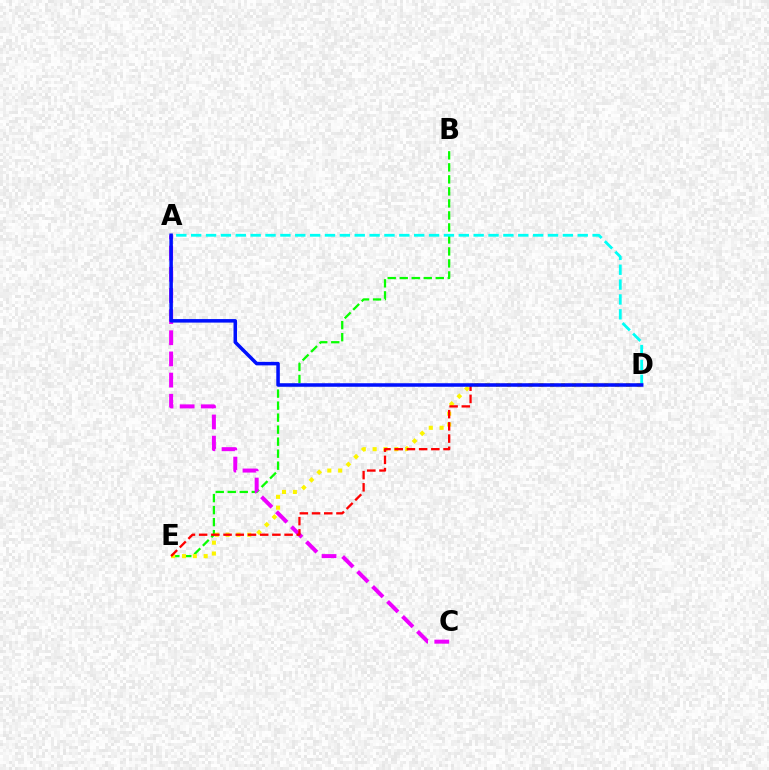{('B', 'E'): [{'color': '#08ff00', 'line_style': 'dashed', 'thickness': 1.63}], ('A', 'C'): [{'color': '#ee00ff', 'line_style': 'dashed', 'thickness': 2.88}], ('D', 'E'): [{'color': '#fcf500', 'line_style': 'dotted', 'thickness': 2.94}, {'color': '#ff0000', 'line_style': 'dashed', 'thickness': 1.66}], ('A', 'D'): [{'color': '#00fff6', 'line_style': 'dashed', 'thickness': 2.02}, {'color': '#0010ff', 'line_style': 'solid', 'thickness': 2.54}]}